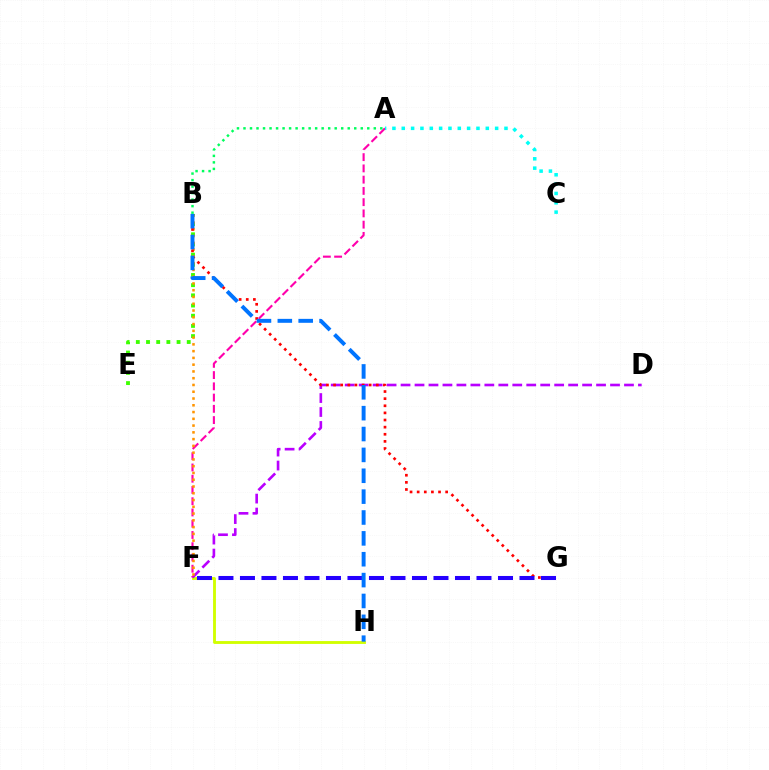{('F', 'H'): [{'color': '#d1ff00', 'line_style': 'solid', 'thickness': 2.06}], ('D', 'F'): [{'color': '#b900ff', 'line_style': 'dashed', 'thickness': 1.9}], ('B', 'E'): [{'color': '#3dff00', 'line_style': 'dotted', 'thickness': 2.77}], ('A', 'F'): [{'color': '#ff00ac', 'line_style': 'dashed', 'thickness': 1.53}], ('B', 'F'): [{'color': '#ff9400', 'line_style': 'dotted', 'thickness': 1.84}], ('B', 'G'): [{'color': '#ff0000', 'line_style': 'dotted', 'thickness': 1.93}], ('A', 'C'): [{'color': '#00fff6', 'line_style': 'dotted', 'thickness': 2.54}], ('F', 'G'): [{'color': '#2500ff', 'line_style': 'dashed', 'thickness': 2.92}], ('B', 'H'): [{'color': '#0074ff', 'line_style': 'dashed', 'thickness': 2.83}], ('A', 'B'): [{'color': '#00ff5c', 'line_style': 'dotted', 'thickness': 1.77}]}